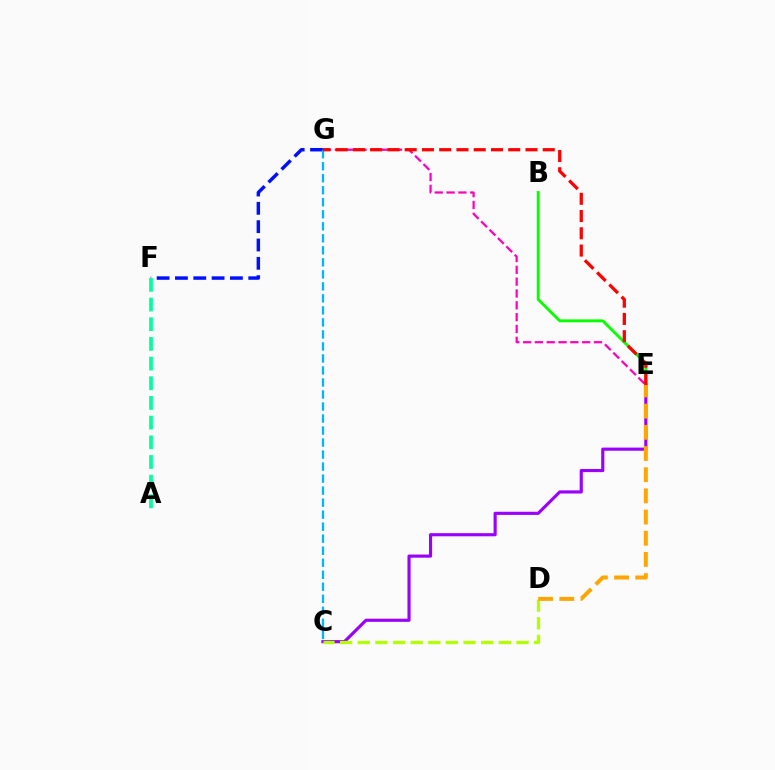{('C', 'E'): [{'color': '#9b00ff', 'line_style': 'solid', 'thickness': 2.26}], ('C', 'D'): [{'color': '#b3ff00', 'line_style': 'dashed', 'thickness': 2.4}], ('B', 'E'): [{'color': '#08ff00', 'line_style': 'solid', 'thickness': 2.08}], ('D', 'E'): [{'color': '#ffa500', 'line_style': 'dashed', 'thickness': 2.88}], ('F', 'G'): [{'color': '#0010ff', 'line_style': 'dashed', 'thickness': 2.49}], ('C', 'G'): [{'color': '#00b5ff', 'line_style': 'dashed', 'thickness': 1.63}], ('A', 'F'): [{'color': '#00ff9d', 'line_style': 'dashed', 'thickness': 2.67}], ('E', 'G'): [{'color': '#ff00bd', 'line_style': 'dashed', 'thickness': 1.61}, {'color': '#ff0000', 'line_style': 'dashed', 'thickness': 2.34}]}